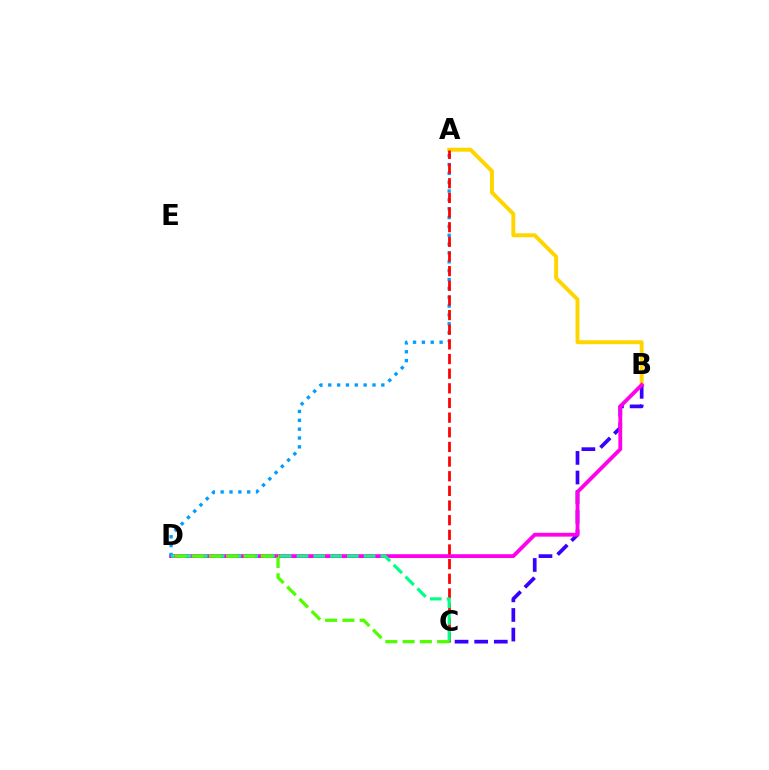{('A', 'B'): [{'color': '#ffd500', 'line_style': 'solid', 'thickness': 2.83}], ('B', 'C'): [{'color': '#3700ff', 'line_style': 'dashed', 'thickness': 2.66}], ('B', 'D'): [{'color': '#ff00ed', 'line_style': 'solid', 'thickness': 2.75}], ('A', 'D'): [{'color': '#009eff', 'line_style': 'dotted', 'thickness': 2.4}], ('A', 'C'): [{'color': '#ff0000', 'line_style': 'dashed', 'thickness': 1.99}], ('C', 'D'): [{'color': '#00ff86', 'line_style': 'dashed', 'thickness': 2.28}, {'color': '#4fff00', 'line_style': 'dashed', 'thickness': 2.35}]}